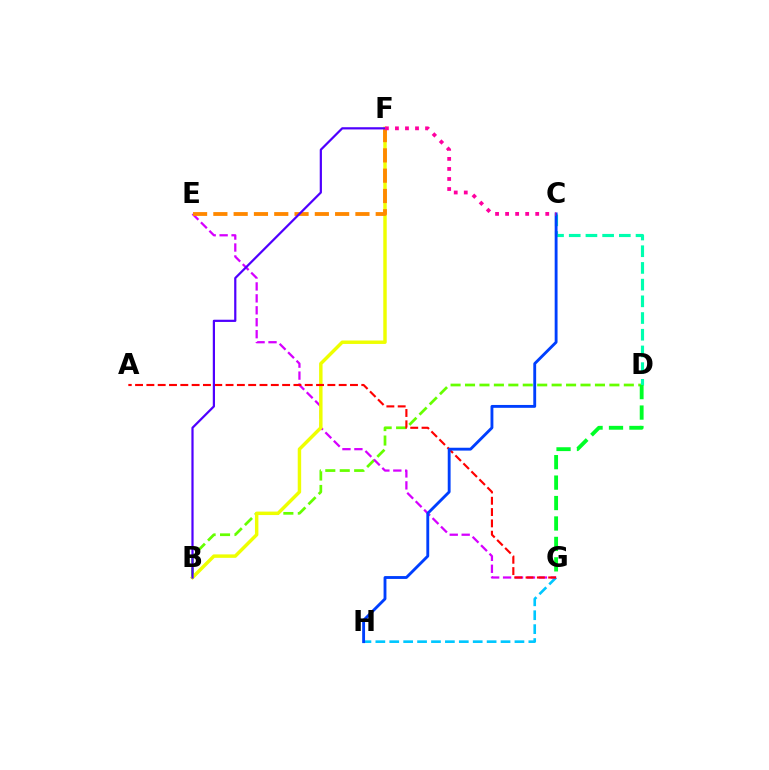{('G', 'H'): [{'color': '#00c7ff', 'line_style': 'dashed', 'thickness': 1.89}], ('B', 'D'): [{'color': '#66ff00', 'line_style': 'dashed', 'thickness': 1.96}], ('E', 'G'): [{'color': '#d600ff', 'line_style': 'dashed', 'thickness': 1.62}], ('B', 'F'): [{'color': '#eeff00', 'line_style': 'solid', 'thickness': 2.48}, {'color': '#4f00ff', 'line_style': 'solid', 'thickness': 1.59}], ('A', 'G'): [{'color': '#ff0000', 'line_style': 'dashed', 'thickness': 1.54}], ('C', 'D'): [{'color': '#00ffaf', 'line_style': 'dashed', 'thickness': 2.27}], ('E', 'F'): [{'color': '#ff8800', 'line_style': 'dashed', 'thickness': 2.76}], ('C', 'H'): [{'color': '#003fff', 'line_style': 'solid', 'thickness': 2.06}], ('C', 'F'): [{'color': '#ff00a0', 'line_style': 'dotted', 'thickness': 2.73}], ('D', 'G'): [{'color': '#00ff27', 'line_style': 'dashed', 'thickness': 2.78}]}